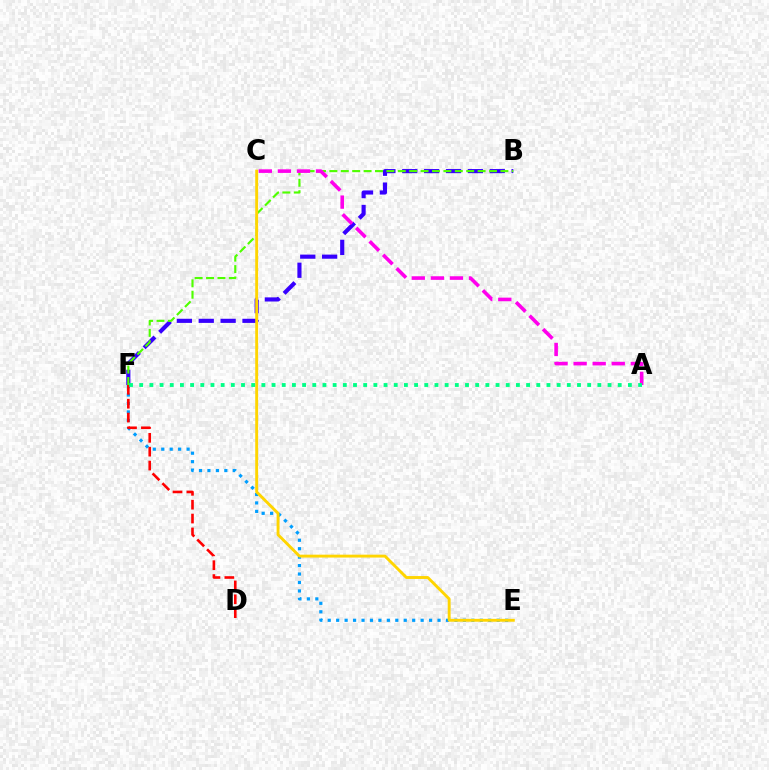{('B', 'F'): [{'color': '#3700ff', 'line_style': 'dashed', 'thickness': 2.97}, {'color': '#4fff00', 'line_style': 'dashed', 'thickness': 1.55}], ('E', 'F'): [{'color': '#009eff', 'line_style': 'dotted', 'thickness': 2.29}], ('D', 'F'): [{'color': '#ff0000', 'line_style': 'dashed', 'thickness': 1.88}], ('C', 'E'): [{'color': '#ffd500', 'line_style': 'solid', 'thickness': 2.08}], ('A', 'C'): [{'color': '#ff00ed', 'line_style': 'dashed', 'thickness': 2.59}], ('A', 'F'): [{'color': '#00ff86', 'line_style': 'dotted', 'thickness': 2.77}]}